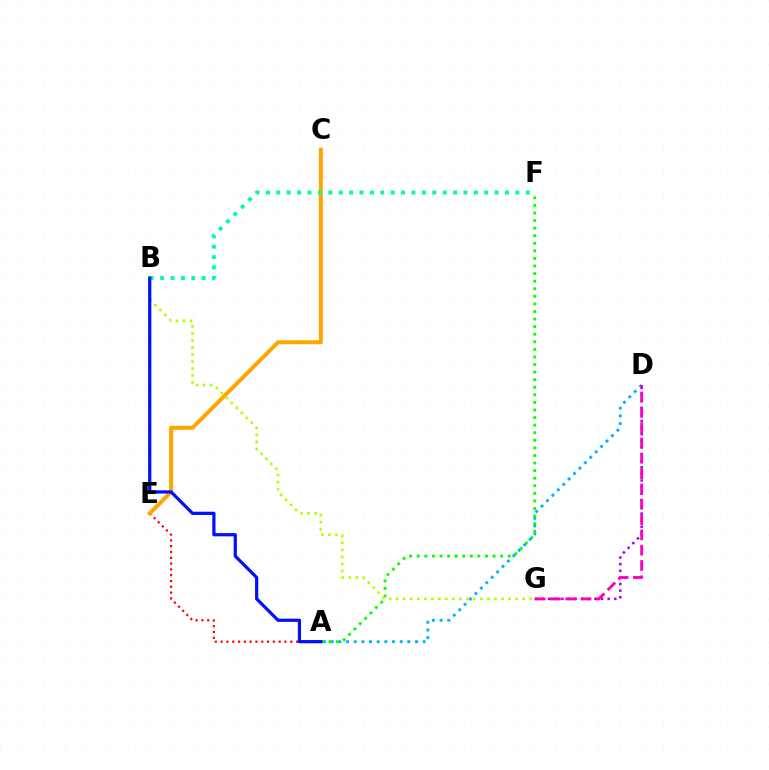{('A', 'D'): [{'color': '#00b5ff', 'line_style': 'dotted', 'thickness': 2.08}], ('D', 'G'): [{'color': '#9b00ff', 'line_style': 'dotted', 'thickness': 1.8}, {'color': '#ff00bd', 'line_style': 'dashed', 'thickness': 2.08}], ('A', 'F'): [{'color': '#08ff00', 'line_style': 'dotted', 'thickness': 2.06}], ('A', 'E'): [{'color': '#ff0000', 'line_style': 'dotted', 'thickness': 1.58}], ('C', 'E'): [{'color': '#ffa500', 'line_style': 'solid', 'thickness': 2.87}], ('B', 'G'): [{'color': '#b3ff00', 'line_style': 'dotted', 'thickness': 1.91}], ('B', 'F'): [{'color': '#00ff9d', 'line_style': 'dotted', 'thickness': 2.82}], ('A', 'B'): [{'color': '#0010ff', 'line_style': 'solid', 'thickness': 2.32}]}